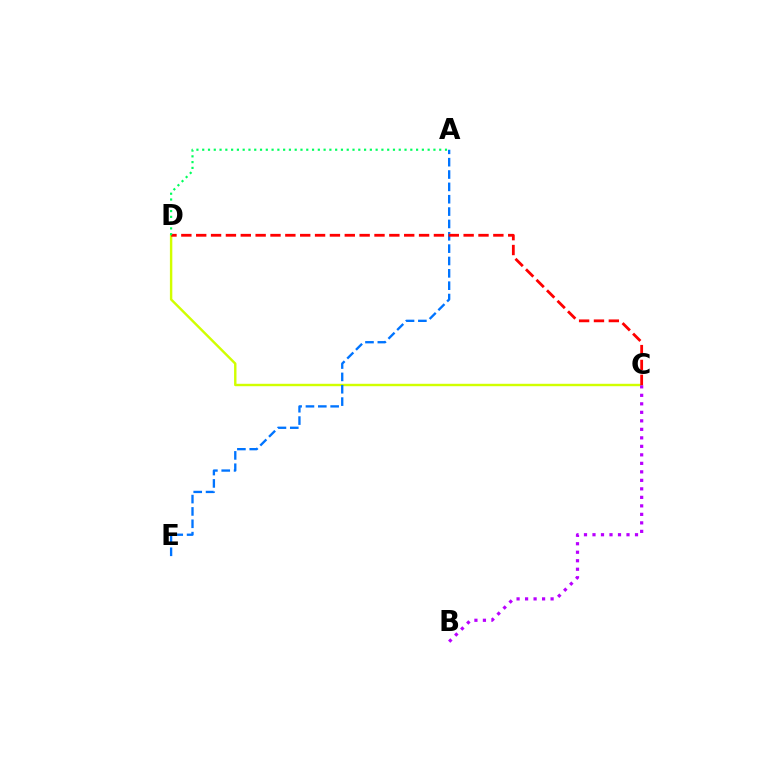{('C', 'D'): [{'color': '#d1ff00', 'line_style': 'solid', 'thickness': 1.74}, {'color': '#ff0000', 'line_style': 'dashed', 'thickness': 2.02}], ('B', 'C'): [{'color': '#b900ff', 'line_style': 'dotted', 'thickness': 2.31}], ('A', 'E'): [{'color': '#0074ff', 'line_style': 'dashed', 'thickness': 1.68}], ('A', 'D'): [{'color': '#00ff5c', 'line_style': 'dotted', 'thickness': 1.57}]}